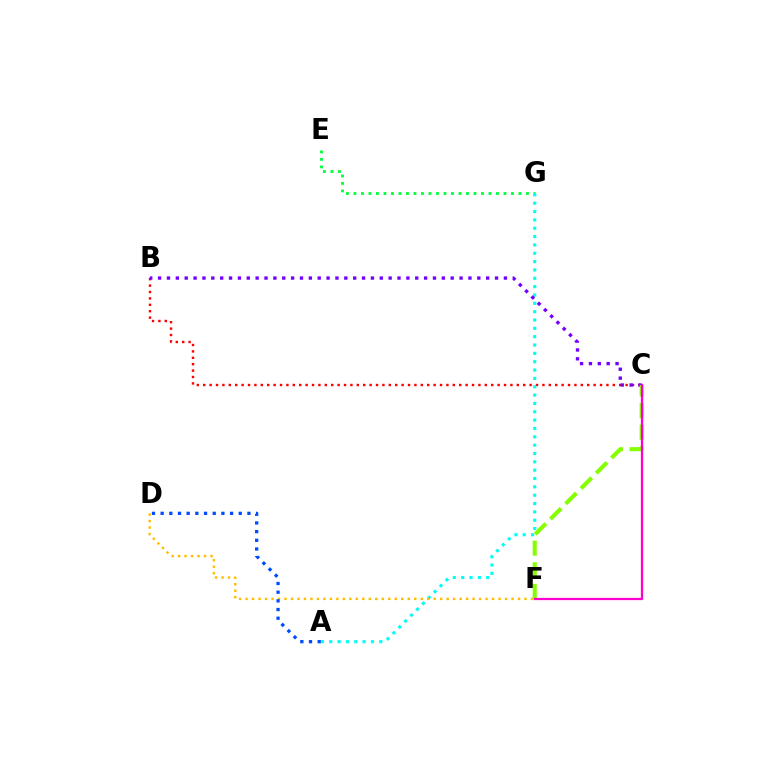{('E', 'G'): [{'color': '#00ff39', 'line_style': 'dotted', 'thickness': 2.04}], ('B', 'C'): [{'color': '#ff0000', 'line_style': 'dotted', 'thickness': 1.74}, {'color': '#7200ff', 'line_style': 'dotted', 'thickness': 2.41}], ('A', 'G'): [{'color': '#00fff6', 'line_style': 'dotted', 'thickness': 2.27}], ('D', 'F'): [{'color': '#ffbd00', 'line_style': 'dotted', 'thickness': 1.76}], ('C', 'F'): [{'color': '#84ff00', 'line_style': 'dashed', 'thickness': 2.93}, {'color': '#ff00cf', 'line_style': 'solid', 'thickness': 1.62}], ('A', 'D'): [{'color': '#004bff', 'line_style': 'dotted', 'thickness': 2.36}]}